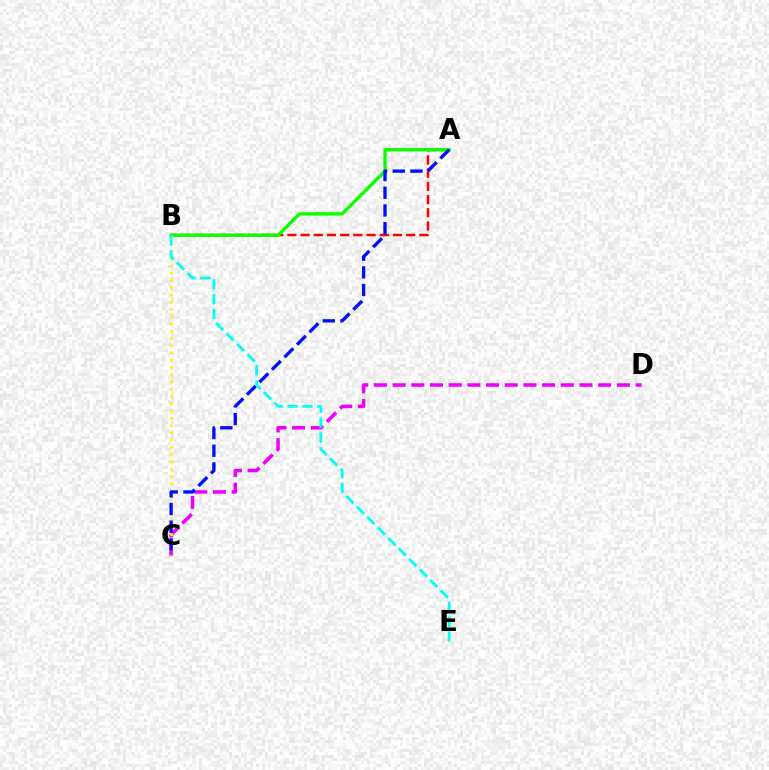{('A', 'B'): [{'color': '#ff0000', 'line_style': 'dashed', 'thickness': 1.79}, {'color': '#08ff00', 'line_style': 'solid', 'thickness': 2.39}], ('C', 'D'): [{'color': '#ee00ff', 'line_style': 'dashed', 'thickness': 2.54}], ('B', 'C'): [{'color': '#fcf500', 'line_style': 'dotted', 'thickness': 1.97}], ('A', 'C'): [{'color': '#0010ff', 'line_style': 'dashed', 'thickness': 2.4}], ('B', 'E'): [{'color': '#00fff6', 'line_style': 'dashed', 'thickness': 2.01}]}